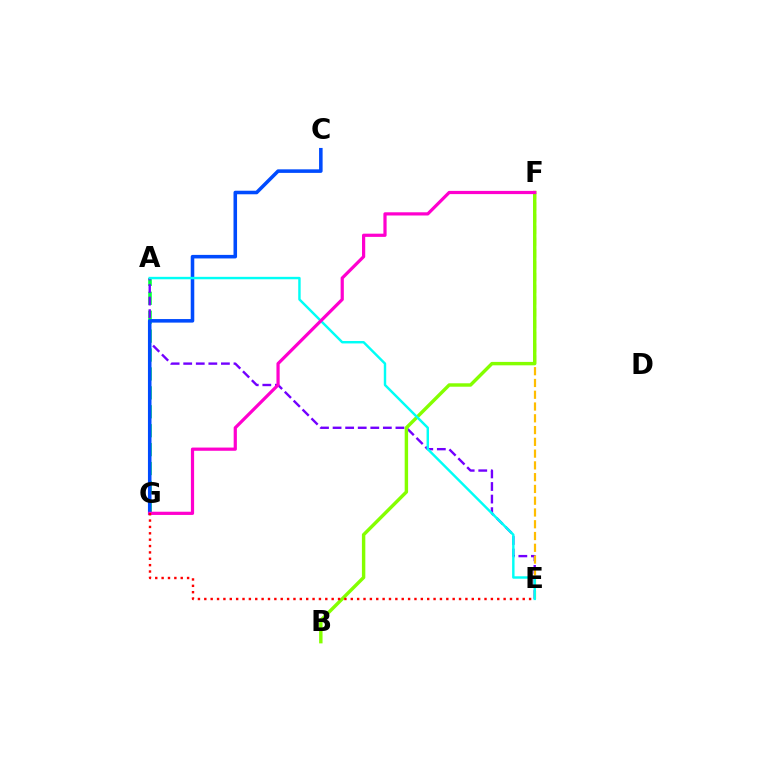{('A', 'G'): [{'color': '#00ff39', 'line_style': 'dashed', 'thickness': 2.57}], ('A', 'E'): [{'color': '#7200ff', 'line_style': 'dashed', 'thickness': 1.71}, {'color': '#00fff6', 'line_style': 'solid', 'thickness': 1.75}], ('C', 'G'): [{'color': '#004bff', 'line_style': 'solid', 'thickness': 2.56}], ('E', 'F'): [{'color': '#ffbd00', 'line_style': 'dashed', 'thickness': 1.6}], ('B', 'F'): [{'color': '#84ff00', 'line_style': 'solid', 'thickness': 2.46}], ('F', 'G'): [{'color': '#ff00cf', 'line_style': 'solid', 'thickness': 2.31}], ('E', 'G'): [{'color': '#ff0000', 'line_style': 'dotted', 'thickness': 1.73}]}